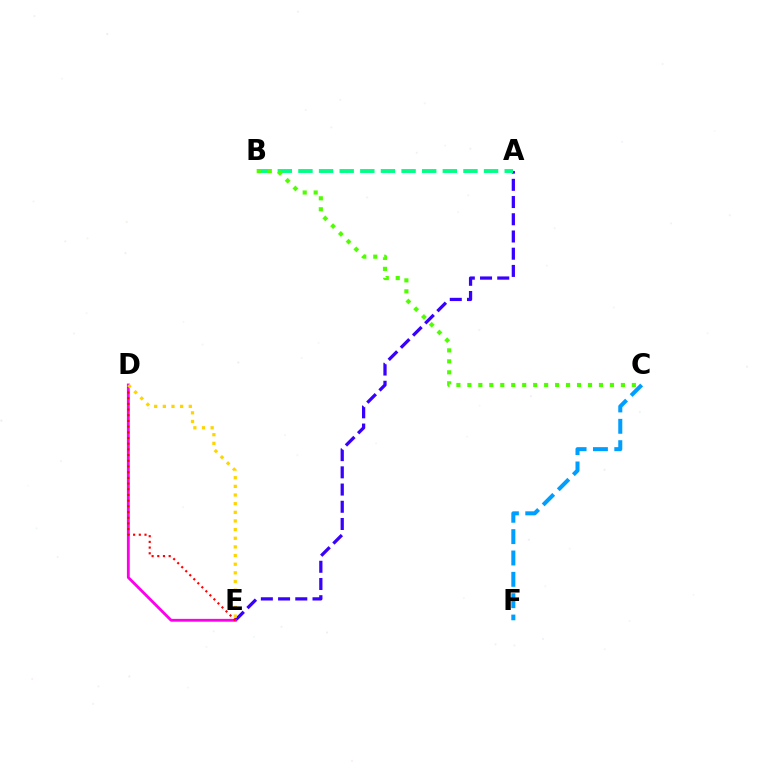{('A', 'E'): [{'color': '#3700ff', 'line_style': 'dashed', 'thickness': 2.34}], ('D', 'E'): [{'color': '#ff00ed', 'line_style': 'solid', 'thickness': 2.04}, {'color': '#ff0000', 'line_style': 'dotted', 'thickness': 1.55}, {'color': '#ffd500', 'line_style': 'dotted', 'thickness': 2.35}], ('A', 'B'): [{'color': '#00ff86', 'line_style': 'dashed', 'thickness': 2.8}], ('B', 'C'): [{'color': '#4fff00', 'line_style': 'dotted', 'thickness': 2.98}], ('C', 'F'): [{'color': '#009eff', 'line_style': 'dashed', 'thickness': 2.9}]}